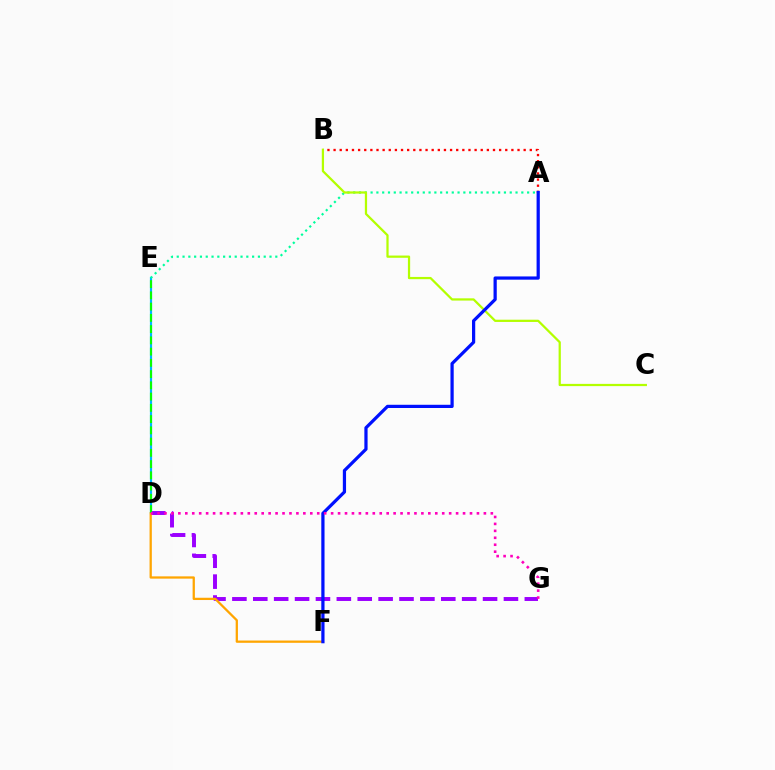{('D', 'E'): [{'color': '#00b5ff', 'line_style': 'solid', 'thickness': 1.57}, {'color': '#08ff00', 'line_style': 'dashed', 'thickness': 1.53}], ('D', 'G'): [{'color': '#9b00ff', 'line_style': 'dashed', 'thickness': 2.84}, {'color': '#ff00bd', 'line_style': 'dotted', 'thickness': 1.89}], ('A', 'B'): [{'color': '#ff0000', 'line_style': 'dotted', 'thickness': 1.67}], ('A', 'E'): [{'color': '#00ff9d', 'line_style': 'dotted', 'thickness': 1.58}], ('B', 'C'): [{'color': '#b3ff00', 'line_style': 'solid', 'thickness': 1.61}], ('D', 'F'): [{'color': '#ffa500', 'line_style': 'solid', 'thickness': 1.64}], ('A', 'F'): [{'color': '#0010ff', 'line_style': 'solid', 'thickness': 2.32}]}